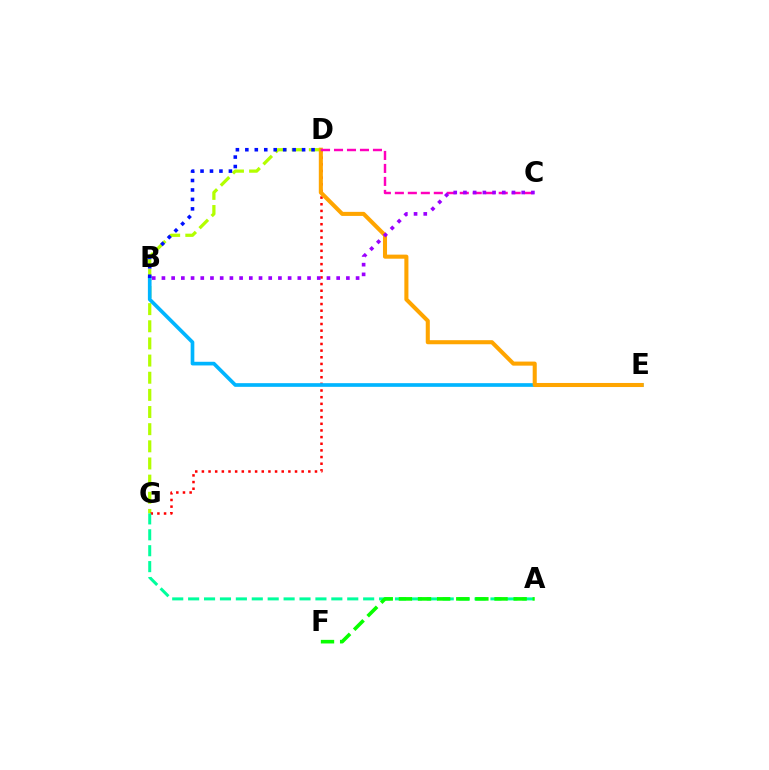{('D', 'G'): [{'color': '#b3ff00', 'line_style': 'dashed', 'thickness': 2.33}, {'color': '#ff0000', 'line_style': 'dotted', 'thickness': 1.81}], ('B', 'E'): [{'color': '#00b5ff', 'line_style': 'solid', 'thickness': 2.64}], ('D', 'E'): [{'color': '#ffa500', 'line_style': 'solid', 'thickness': 2.93}], ('C', 'D'): [{'color': '#ff00bd', 'line_style': 'dashed', 'thickness': 1.76}], ('A', 'G'): [{'color': '#00ff9d', 'line_style': 'dashed', 'thickness': 2.16}], ('B', 'C'): [{'color': '#9b00ff', 'line_style': 'dotted', 'thickness': 2.64}], ('B', 'D'): [{'color': '#0010ff', 'line_style': 'dotted', 'thickness': 2.57}], ('A', 'F'): [{'color': '#08ff00', 'line_style': 'dashed', 'thickness': 2.6}]}